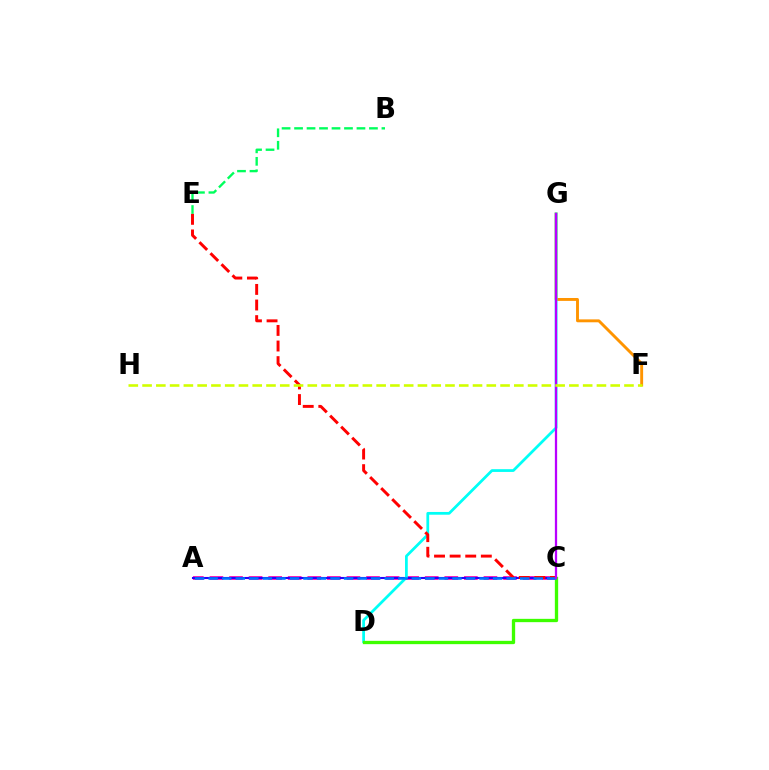{('A', 'C'): [{'color': '#ff00ac', 'line_style': 'dashed', 'thickness': 2.66}, {'color': '#2500ff', 'line_style': 'solid', 'thickness': 1.51}, {'color': '#0074ff', 'line_style': 'dashed', 'thickness': 1.84}], ('B', 'E'): [{'color': '#00ff5c', 'line_style': 'dashed', 'thickness': 1.7}], ('F', 'G'): [{'color': '#ff9400', 'line_style': 'solid', 'thickness': 2.09}], ('D', 'G'): [{'color': '#00fff6', 'line_style': 'solid', 'thickness': 1.98}], ('C', 'D'): [{'color': '#3dff00', 'line_style': 'solid', 'thickness': 2.38}], ('C', 'E'): [{'color': '#ff0000', 'line_style': 'dashed', 'thickness': 2.12}], ('C', 'G'): [{'color': '#b900ff', 'line_style': 'solid', 'thickness': 1.63}], ('F', 'H'): [{'color': '#d1ff00', 'line_style': 'dashed', 'thickness': 1.87}]}